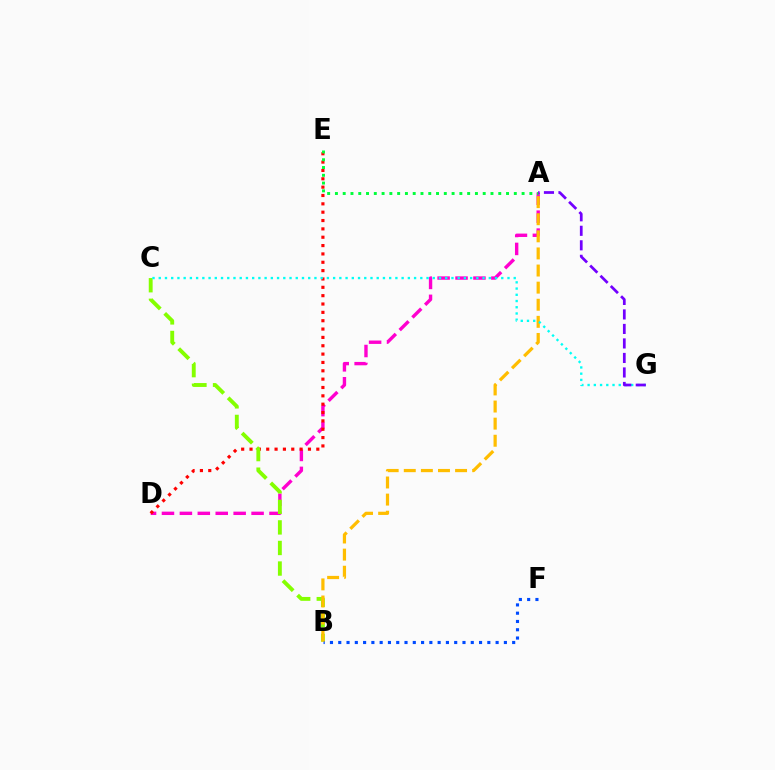{('A', 'D'): [{'color': '#ff00cf', 'line_style': 'dashed', 'thickness': 2.43}], ('D', 'E'): [{'color': '#ff0000', 'line_style': 'dotted', 'thickness': 2.27}], ('B', 'C'): [{'color': '#84ff00', 'line_style': 'dashed', 'thickness': 2.79}], ('A', 'E'): [{'color': '#00ff39', 'line_style': 'dotted', 'thickness': 2.11}], ('B', 'F'): [{'color': '#004bff', 'line_style': 'dotted', 'thickness': 2.25}], ('A', 'B'): [{'color': '#ffbd00', 'line_style': 'dashed', 'thickness': 2.32}], ('C', 'G'): [{'color': '#00fff6', 'line_style': 'dotted', 'thickness': 1.69}], ('A', 'G'): [{'color': '#7200ff', 'line_style': 'dashed', 'thickness': 1.97}]}